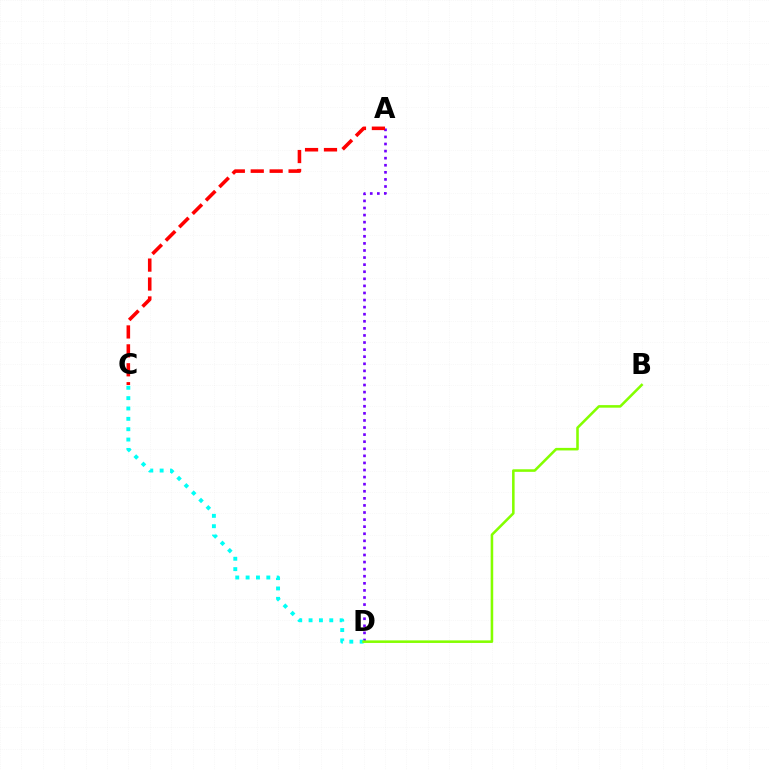{('A', 'D'): [{'color': '#7200ff', 'line_style': 'dotted', 'thickness': 1.92}], ('C', 'D'): [{'color': '#00fff6', 'line_style': 'dotted', 'thickness': 2.81}], ('B', 'D'): [{'color': '#84ff00', 'line_style': 'solid', 'thickness': 1.84}], ('A', 'C'): [{'color': '#ff0000', 'line_style': 'dashed', 'thickness': 2.57}]}